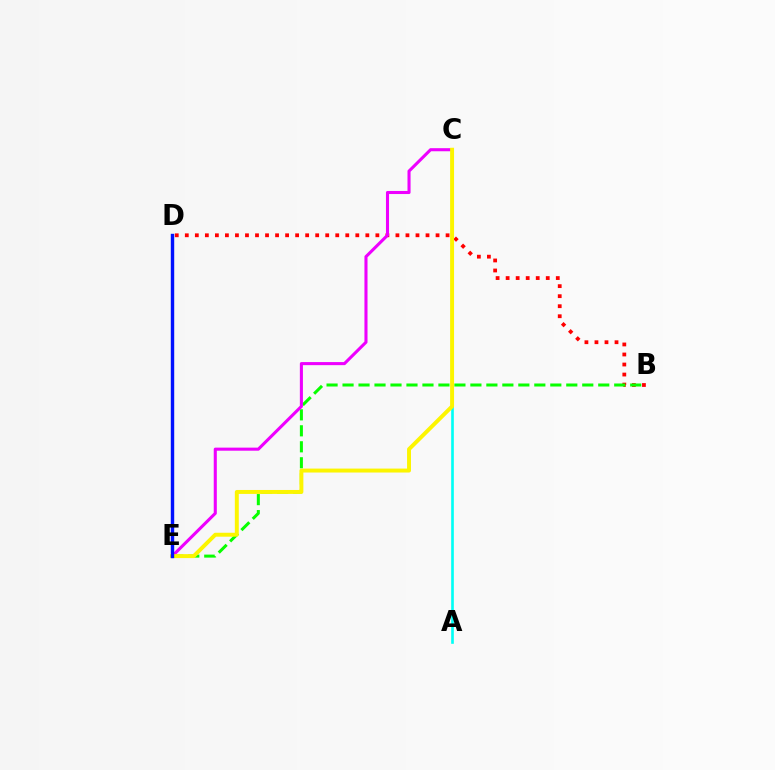{('B', 'D'): [{'color': '#ff0000', 'line_style': 'dotted', 'thickness': 2.73}], ('A', 'C'): [{'color': '#00fff6', 'line_style': 'solid', 'thickness': 1.9}], ('B', 'E'): [{'color': '#08ff00', 'line_style': 'dashed', 'thickness': 2.17}], ('C', 'E'): [{'color': '#ee00ff', 'line_style': 'solid', 'thickness': 2.21}, {'color': '#fcf500', 'line_style': 'solid', 'thickness': 2.84}], ('D', 'E'): [{'color': '#0010ff', 'line_style': 'solid', 'thickness': 2.46}]}